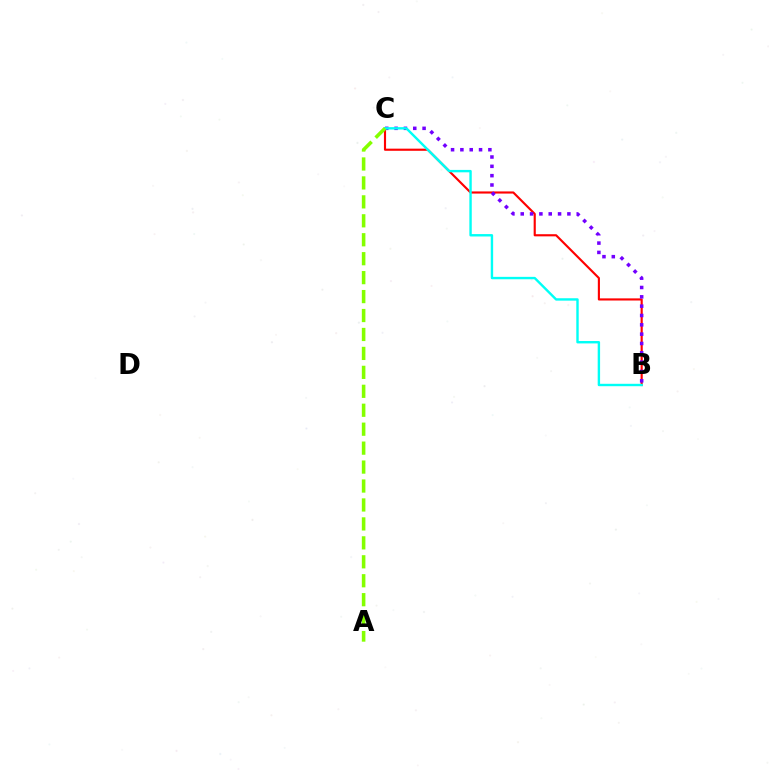{('B', 'C'): [{'color': '#ff0000', 'line_style': 'solid', 'thickness': 1.54}, {'color': '#7200ff', 'line_style': 'dotted', 'thickness': 2.54}, {'color': '#00fff6', 'line_style': 'solid', 'thickness': 1.73}], ('A', 'C'): [{'color': '#84ff00', 'line_style': 'dashed', 'thickness': 2.57}]}